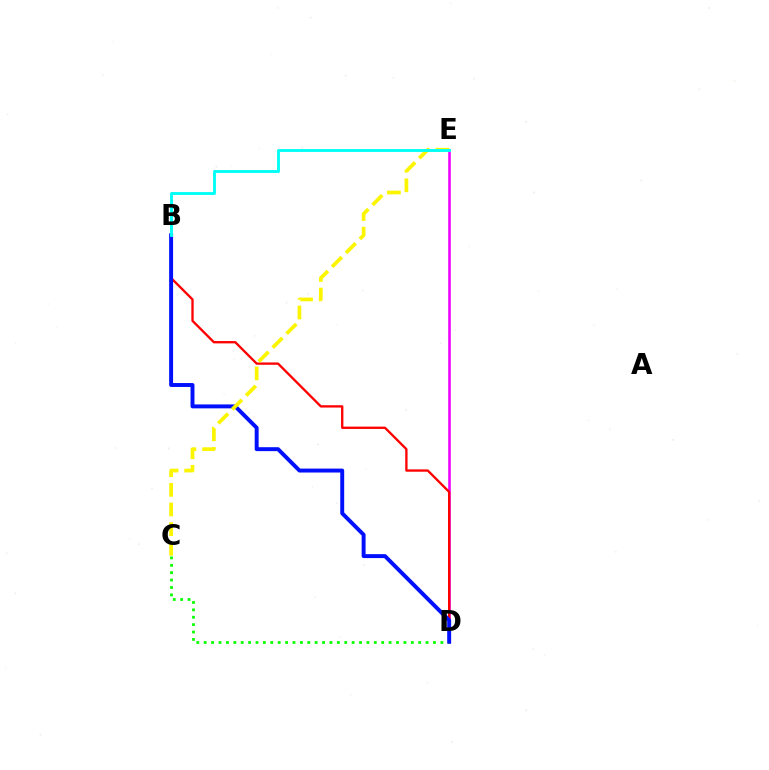{('D', 'E'): [{'color': '#ee00ff', 'line_style': 'solid', 'thickness': 1.86}], ('B', 'D'): [{'color': '#ff0000', 'line_style': 'solid', 'thickness': 1.67}, {'color': '#0010ff', 'line_style': 'solid', 'thickness': 2.83}], ('C', 'D'): [{'color': '#08ff00', 'line_style': 'dotted', 'thickness': 2.01}], ('C', 'E'): [{'color': '#fcf500', 'line_style': 'dashed', 'thickness': 2.67}], ('B', 'E'): [{'color': '#00fff6', 'line_style': 'solid', 'thickness': 2.08}]}